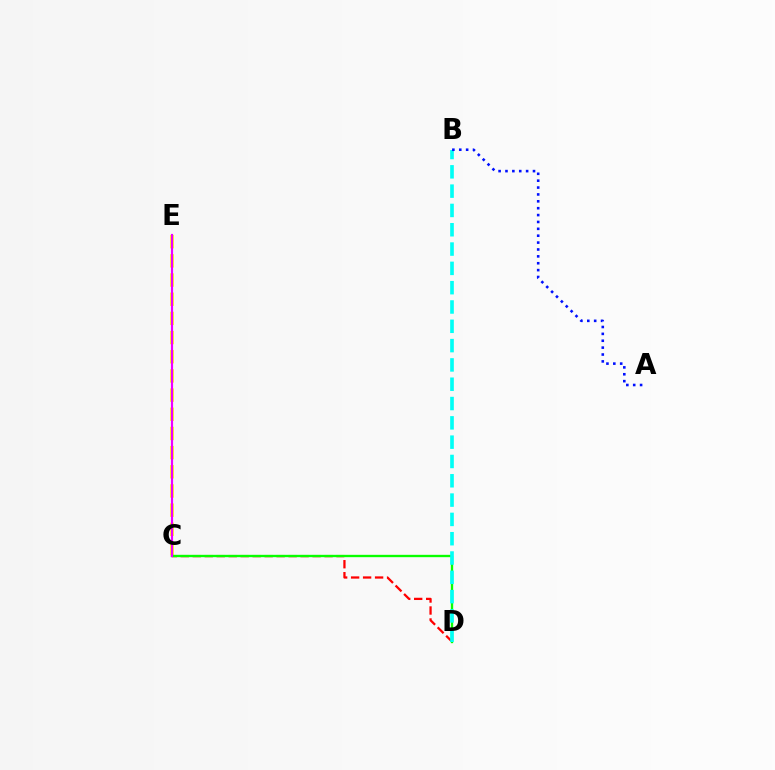{('C', 'D'): [{'color': '#ff0000', 'line_style': 'dashed', 'thickness': 1.63}, {'color': '#08ff00', 'line_style': 'solid', 'thickness': 1.69}], ('C', 'E'): [{'color': '#fcf500', 'line_style': 'dashed', 'thickness': 2.6}, {'color': '#ee00ff', 'line_style': 'solid', 'thickness': 1.56}], ('B', 'D'): [{'color': '#00fff6', 'line_style': 'dashed', 'thickness': 2.62}], ('A', 'B'): [{'color': '#0010ff', 'line_style': 'dotted', 'thickness': 1.87}]}